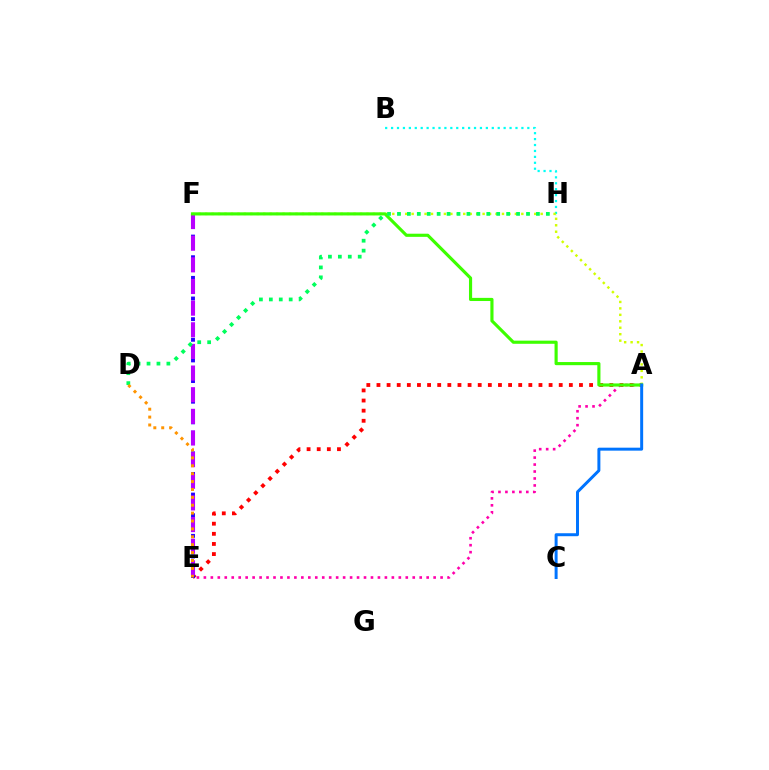{('A', 'E'): [{'color': '#ff0000', 'line_style': 'dotted', 'thickness': 2.75}, {'color': '#ff00ac', 'line_style': 'dotted', 'thickness': 1.89}], ('B', 'H'): [{'color': '#00fff6', 'line_style': 'dotted', 'thickness': 1.61}], ('A', 'F'): [{'color': '#d1ff00', 'line_style': 'dotted', 'thickness': 1.75}, {'color': '#3dff00', 'line_style': 'solid', 'thickness': 2.26}], ('E', 'F'): [{'color': '#2500ff', 'line_style': 'dotted', 'thickness': 2.8}, {'color': '#b900ff', 'line_style': 'dashed', 'thickness': 2.94}], ('D', 'H'): [{'color': '#00ff5c', 'line_style': 'dotted', 'thickness': 2.7}], ('D', 'E'): [{'color': '#ff9400', 'line_style': 'dotted', 'thickness': 2.14}], ('A', 'C'): [{'color': '#0074ff', 'line_style': 'solid', 'thickness': 2.14}]}